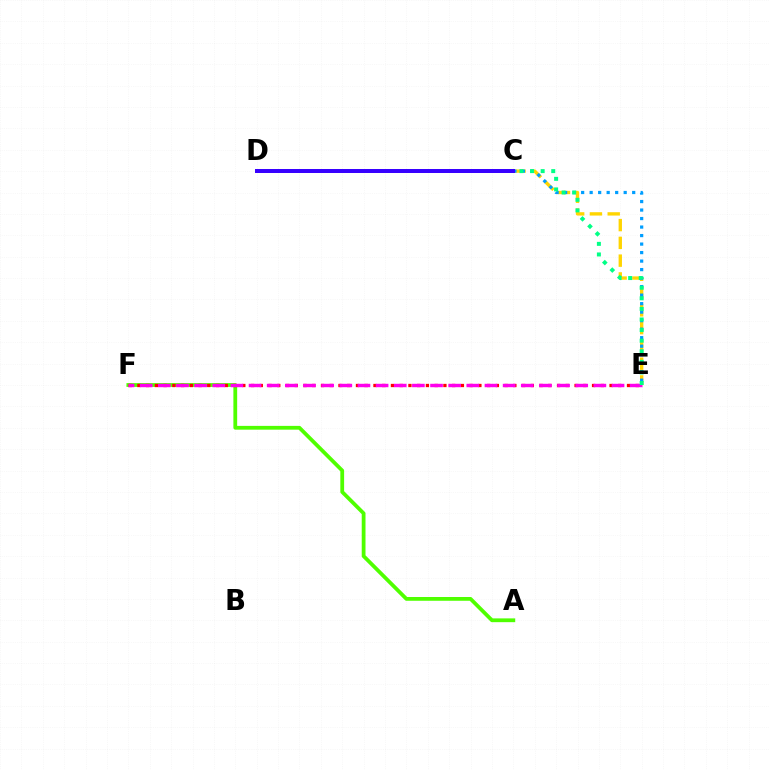{('A', 'F'): [{'color': '#4fff00', 'line_style': 'solid', 'thickness': 2.72}], ('C', 'E'): [{'color': '#ffd500', 'line_style': 'dashed', 'thickness': 2.41}, {'color': '#009eff', 'line_style': 'dotted', 'thickness': 2.31}, {'color': '#00ff86', 'line_style': 'dotted', 'thickness': 2.88}], ('E', 'F'): [{'color': '#ff0000', 'line_style': 'dotted', 'thickness': 2.38}, {'color': '#ff00ed', 'line_style': 'dashed', 'thickness': 2.47}], ('C', 'D'): [{'color': '#3700ff', 'line_style': 'solid', 'thickness': 2.87}]}